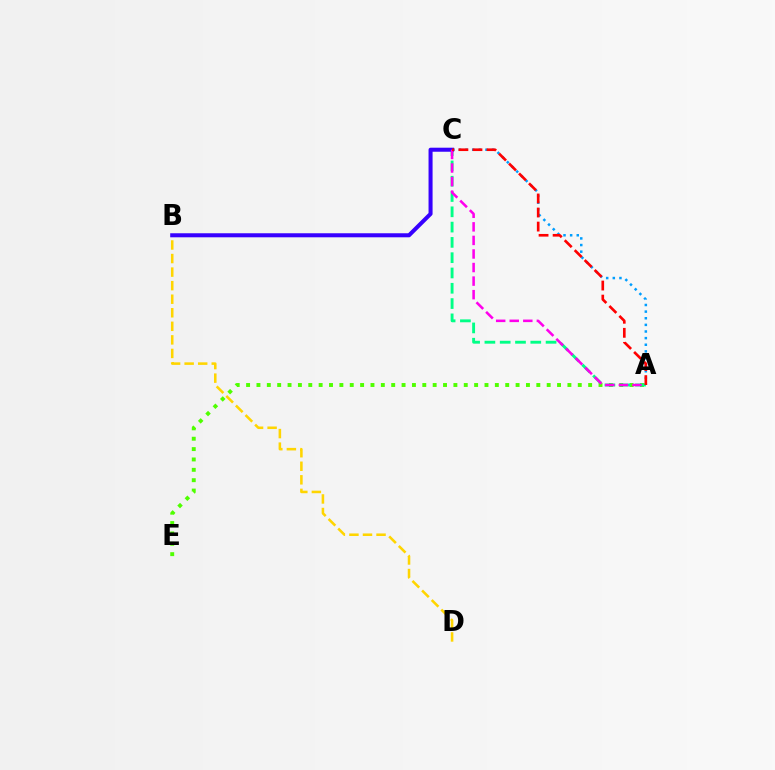{('A', 'E'): [{'color': '#4fff00', 'line_style': 'dotted', 'thickness': 2.82}], ('A', 'C'): [{'color': '#009eff', 'line_style': 'dotted', 'thickness': 1.8}, {'color': '#00ff86', 'line_style': 'dashed', 'thickness': 2.08}, {'color': '#ff00ed', 'line_style': 'dashed', 'thickness': 1.84}, {'color': '#ff0000', 'line_style': 'dashed', 'thickness': 1.91}], ('B', 'D'): [{'color': '#ffd500', 'line_style': 'dashed', 'thickness': 1.84}], ('B', 'C'): [{'color': '#3700ff', 'line_style': 'solid', 'thickness': 2.9}]}